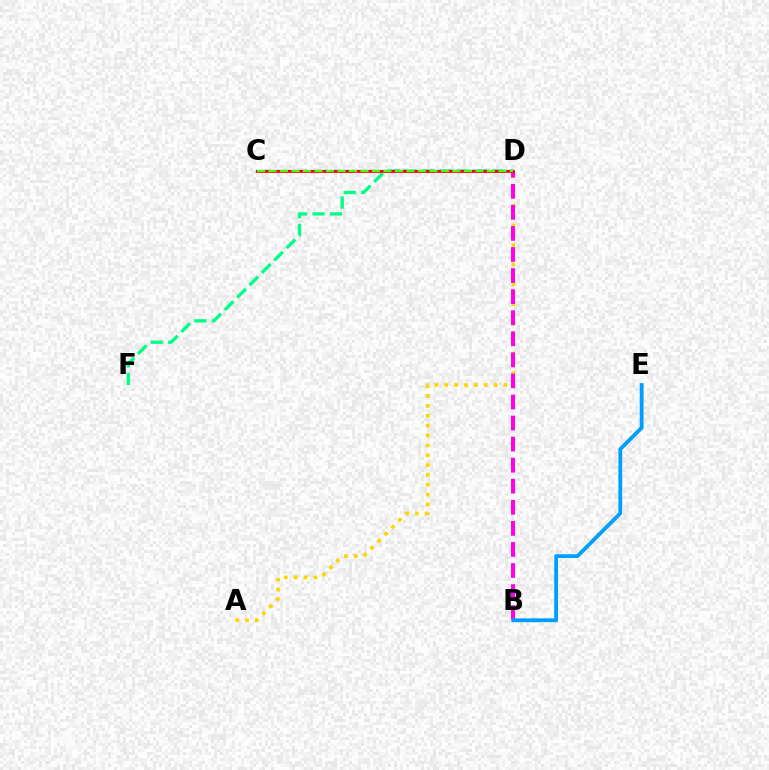{('A', 'D'): [{'color': '#ffd500', 'line_style': 'dotted', 'thickness': 2.68}], ('D', 'F'): [{'color': '#00ff86', 'line_style': 'dashed', 'thickness': 2.38}], ('C', 'D'): [{'color': '#3700ff', 'line_style': 'solid', 'thickness': 1.58}, {'color': '#ff0000', 'line_style': 'solid', 'thickness': 1.95}, {'color': '#4fff00', 'line_style': 'dashed', 'thickness': 1.56}], ('B', 'D'): [{'color': '#ff00ed', 'line_style': 'dashed', 'thickness': 2.86}], ('B', 'E'): [{'color': '#009eff', 'line_style': 'solid', 'thickness': 2.73}]}